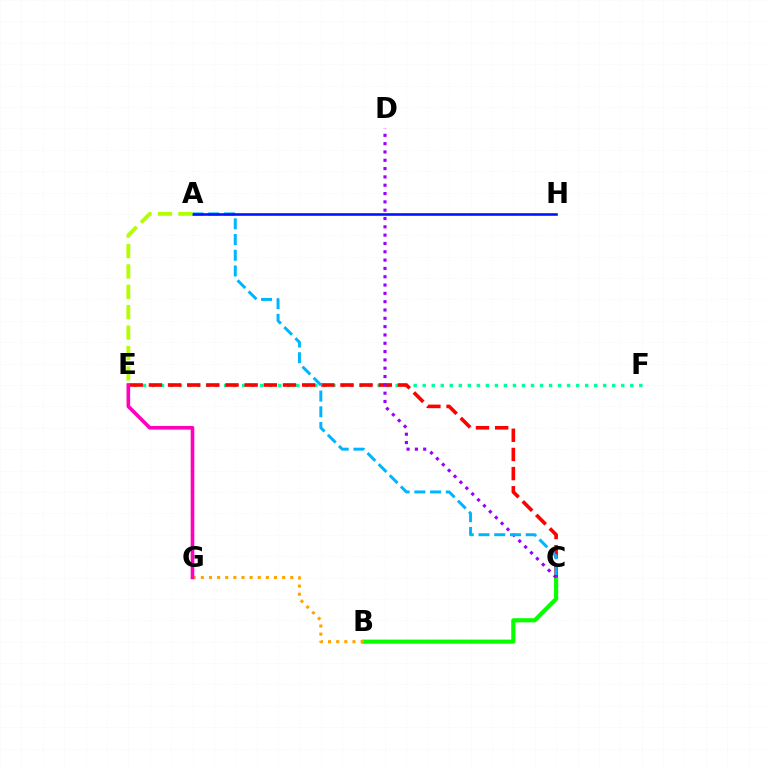{('E', 'F'): [{'color': '#00ff9d', 'line_style': 'dotted', 'thickness': 2.45}], ('B', 'C'): [{'color': '#08ff00', 'line_style': 'solid', 'thickness': 2.99}], ('B', 'G'): [{'color': '#ffa500', 'line_style': 'dotted', 'thickness': 2.21}], ('C', 'E'): [{'color': '#ff0000', 'line_style': 'dashed', 'thickness': 2.6}], ('C', 'D'): [{'color': '#9b00ff', 'line_style': 'dotted', 'thickness': 2.26}], ('A', 'C'): [{'color': '#00b5ff', 'line_style': 'dashed', 'thickness': 2.14}], ('E', 'G'): [{'color': '#ff00bd', 'line_style': 'solid', 'thickness': 2.61}], ('A', 'H'): [{'color': '#0010ff', 'line_style': 'solid', 'thickness': 1.85}], ('A', 'E'): [{'color': '#b3ff00', 'line_style': 'dashed', 'thickness': 2.77}]}